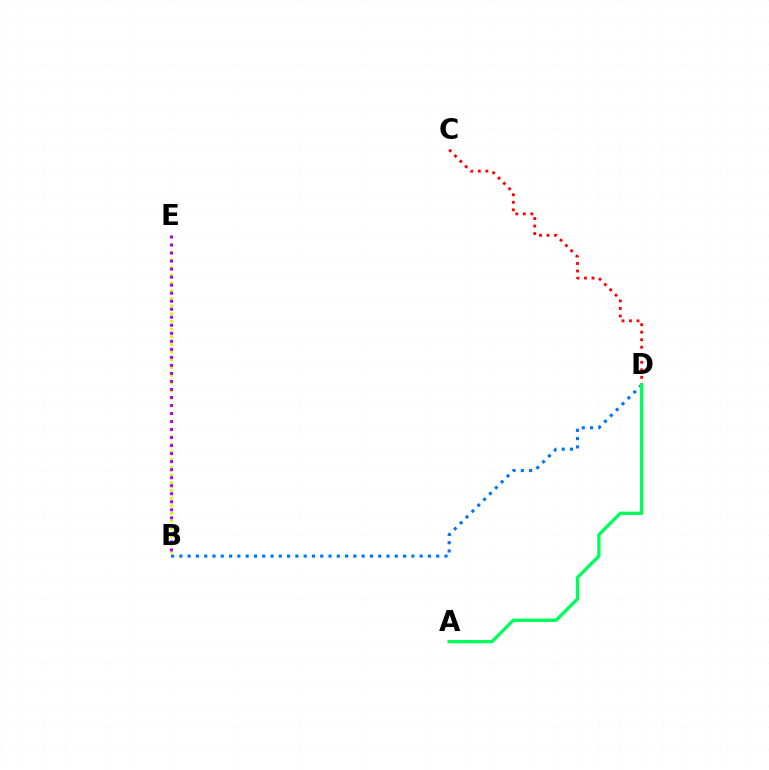{('B', 'E'): [{'color': '#d1ff00', 'line_style': 'dotted', 'thickness': 2.09}, {'color': '#b900ff', 'line_style': 'dotted', 'thickness': 2.18}], ('B', 'D'): [{'color': '#0074ff', 'line_style': 'dotted', 'thickness': 2.25}], ('C', 'D'): [{'color': '#ff0000', 'line_style': 'dotted', 'thickness': 2.04}], ('A', 'D'): [{'color': '#00ff5c', 'line_style': 'solid', 'thickness': 2.41}]}